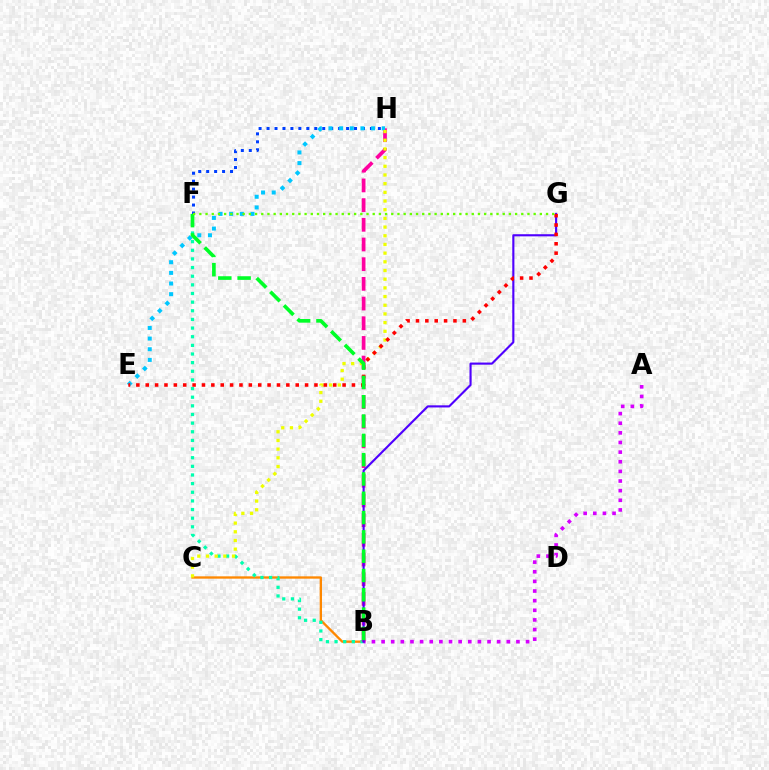{('B', 'C'): [{'color': '#ff8800', 'line_style': 'solid', 'thickness': 1.68}], ('F', 'H'): [{'color': '#003fff', 'line_style': 'dotted', 'thickness': 2.16}], ('B', 'F'): [{'color': '#00ffaf', 'line_style': 'dotted', 'thickness': 2.35}, {'color': '#00ff27', 'line_style': 'dashed', 'thickness': 2.62}], ('A', 'B'): [{'color': '#d600ff', 'line_style': 'dotted', 'thickness': 2.62}], ('B', 'H'): [{'color': '#ff00a0', 'line_style': 'dashed', 'thickness': 2.67}], ('B', 'G'): [{'color': '#4f00ff', 'line_style': 'solid', 'thickness': 1.53}], ('E', 'H'): [{'color': '#00c7ff', 'line_style': 'dotted', 'thickness': 2.89}], ('C', 'H'): [{'color': '#eeff00', 'line_style': 'dotted', 'thickness': 2.36}], ('E', 'G'): [{'color': '#ff0000', 'line_style': 'dotted', 'thickness': 2.55}], ('F', 'G'): [{'color': '#66ff00', 'line_style': 'dotted', 'thickness': 1.68}]}